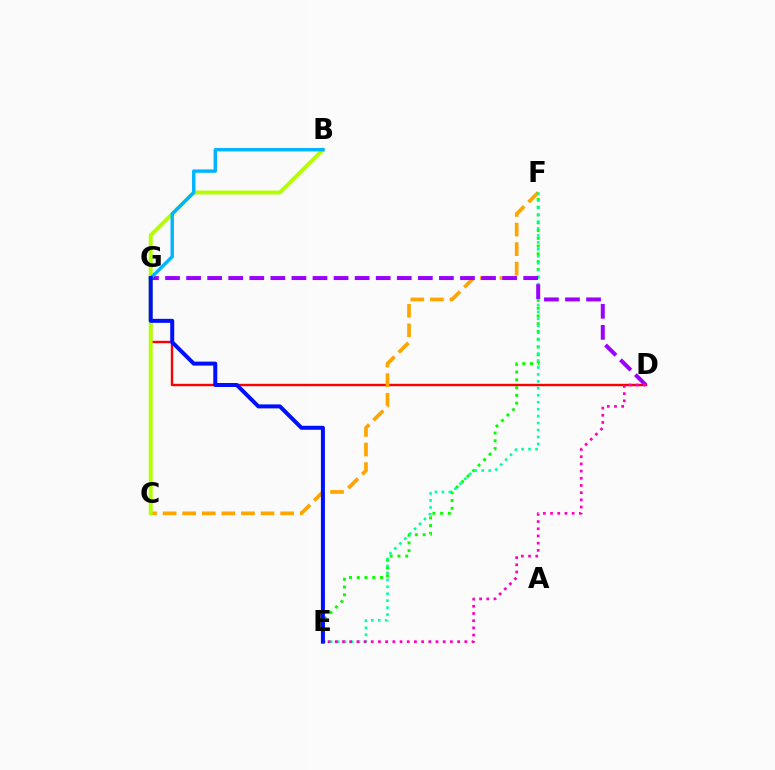{('D', 'G'): [{'color': '#ff0000', 'line_style': 'solid', 'thickness': 1.73}, {'color': '#9b00ff', 'line_style': 'dashed', 'thickness': 2.86}], ('C', 'F'): [{'color': '#ffa500', 'line_style': 'dashed', 'thickness': 2.66}], ('E', 'F'): [{'color': '#08ff00', 'line_style': 'dotted', 'thickness': 2.11}, {'color': '#00ff9d', 'line_style': 'dotted', 'thickness': 1.89}], ('B', 'C'): [{'color': '#b3ff00', 'line_style': 'solid', 'thickness': 2.81}], ('B', 'G'): [{'color': '#00b5ff', 'line_style': 'solid', 'thickness': 2.47}], ('E', 'G'): [{'color': '#0010ff', 'line_style': 'solid', 'thickness': 2.88}], ('D', 'E'): [{'color': '#ff00bd', 'line_style': 'dotted', 'thickness': 1.96}]}